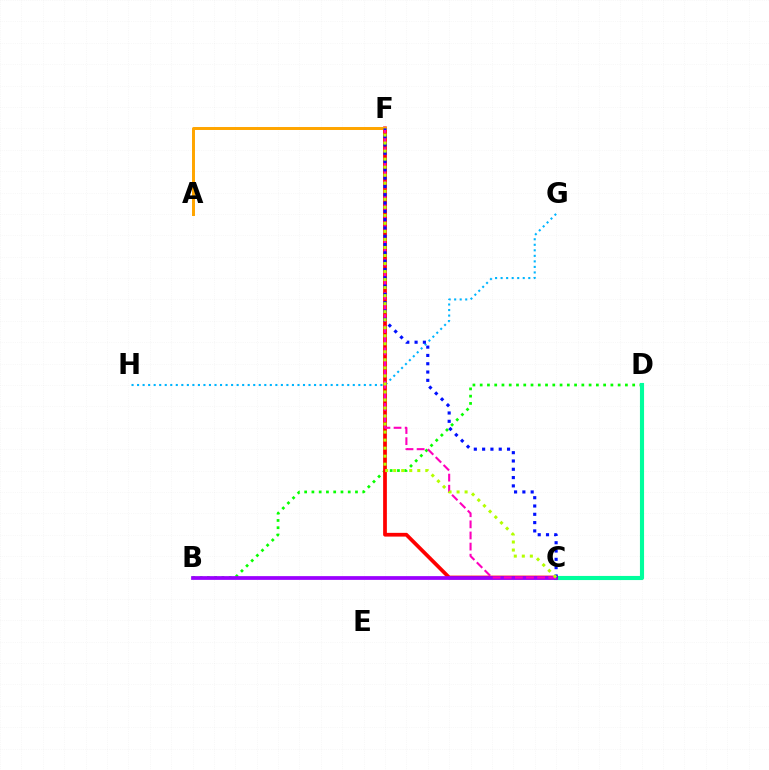{('G', 'H'): [{'color': '#00b5ff', 'line_style': 'dotted', 'thickness': 1.5}], ('B', 'D'): [{'color': '#08ff00', 'line_style': 'dotted', 'thickness': 1.97}], ('C', 'D'): [{'color': '#00ff9d', 'line_style': 'solid', 'thickness': 2.97}], ('C', 'F'): [{'color': '#ff0000', 'line_style': 'solid', 'thickness': 2.69}, {'color': '#ff00bd', 'line_style': 'dashed', 'thickness': 1.51}, {'color': '#0010ff', 'line_style': 'dotted', 'thickness': 2.26}, {'color': '#b3ff00', 'line_style': 'dotted', 'thickness': 2.18}], ('A', 'F'): [{'color': '#ffa500', 'line_style': 'solid', 'thickness': 2.14}], ('B', 'C'): [{'color': '#9b00ff', 'line_style': 'solid', 'thickness': 2.69}]}